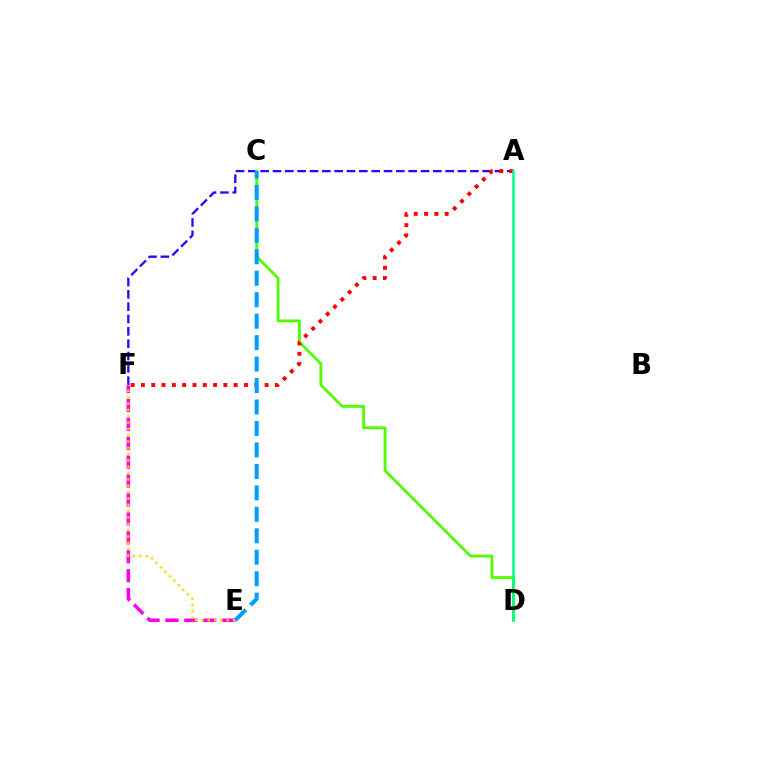{('A', 'F'): [{'color': '#3700ff', 'line_style': 'dashed', 'thickness': 1.68}, {'color': '#ff0000', 'line_style': 'dotted', 'thickness': 2.8}], ('C', 'D'): [{'color': '#4fff00', 'line_style': 'solid', 'thickness': 2.02}], ('E', 'F'): [{'color': '#ff00ed', 'line_style': 'dashed', 'thickness': 2.57}, {'color': '#ffd500', 'line_style': 'dotted', 'thickness': 1.72}], ('A', 'D'): [{'color': '#00ff86', 'line_style': 'solid', 'thickness': 1.86}], ('C', 'E'): [{'color': '#009eff', 'line_style': 'dashed', 'thickness': 2.92}]}